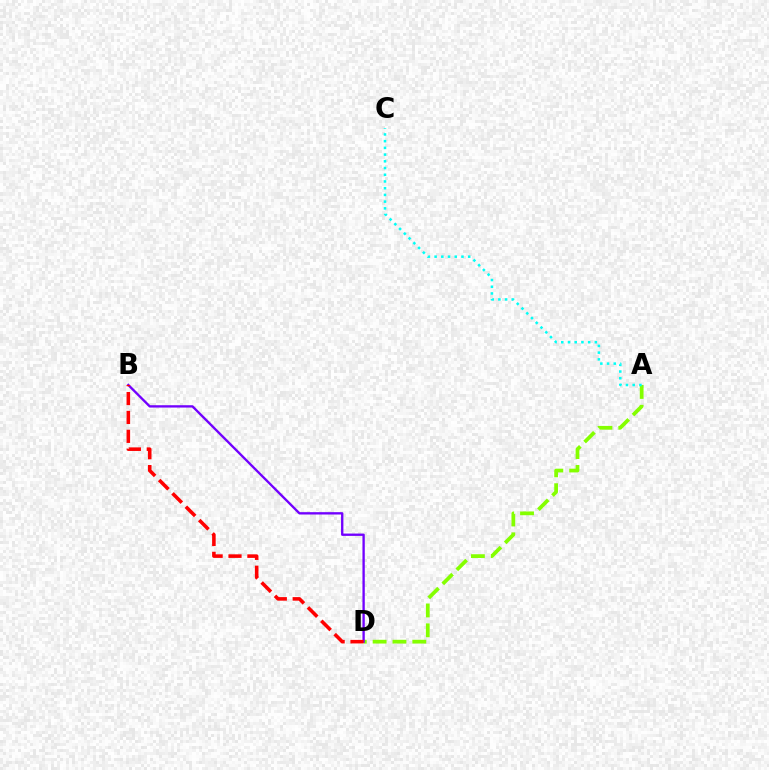{('A', 'D'): [{'color': '#84ff00', 'line_style': 'dashed', 'thickness': 2.7}], ('B', 'D'): [{'color': '#7200ff', 'line_style': 'solid', 'thickness': 1.69}, {'color': '#ff0000', 'line_style': 'dashed', 'thickness': 2.57}], ('A', 'C'): [{'color': '#00fff6', 'line_style': 'dotted', 'thickness': 1.82}]}